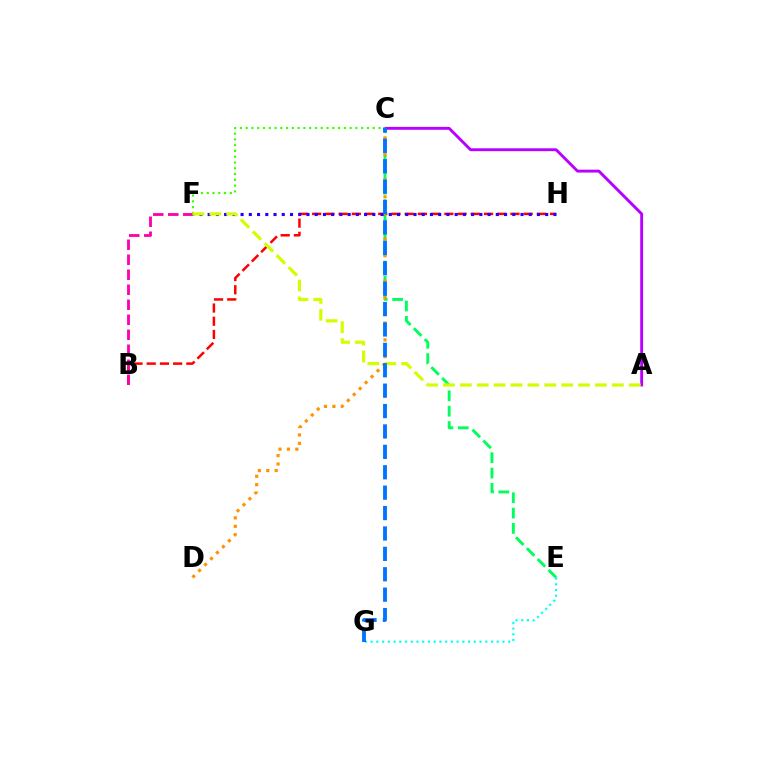{('C', 'E'): [{'color': '#00ff5c', 'line_style': 'dashed', 'thickness': 2.09}], ('B', 'H'): [{'color': '#ff0000', 'line_style': 'dashed', 'thickness': 1.8}], ('C', 'D'): [{'color': '#ff9400', 'line_style': 'dotted', 'thickness': 2.29}], ('E', 'G'): [{'color': '#00fff6', 'line_style': 'dotted', 'thickness': 1.56}], ('A', 'C'): [{'color': '#b900ff', 'line_style': 'solid', 'thickness': 2.08}], ('C', 'F'): [{'color': '#3dff00', 'line_style': 'dotted', 'thickness': 1.57}], ('B', 'F'): [{'color': '#ff00ac', 'line_style': 'dashed', 'thickness': 2.04}], ('F', 'H'): [{'color': '#2500ff', 'line_style': 'dotted', 'thickness': 2.24}], ('A', 'F'): [{'color': '#d1ff00', 'line_style': 'dashed', 'thickness': 2.29}], ('C', 'G'): [{'color': '#0074ff', 'line_style': 'dashed', 'thickness': 2.77}]}